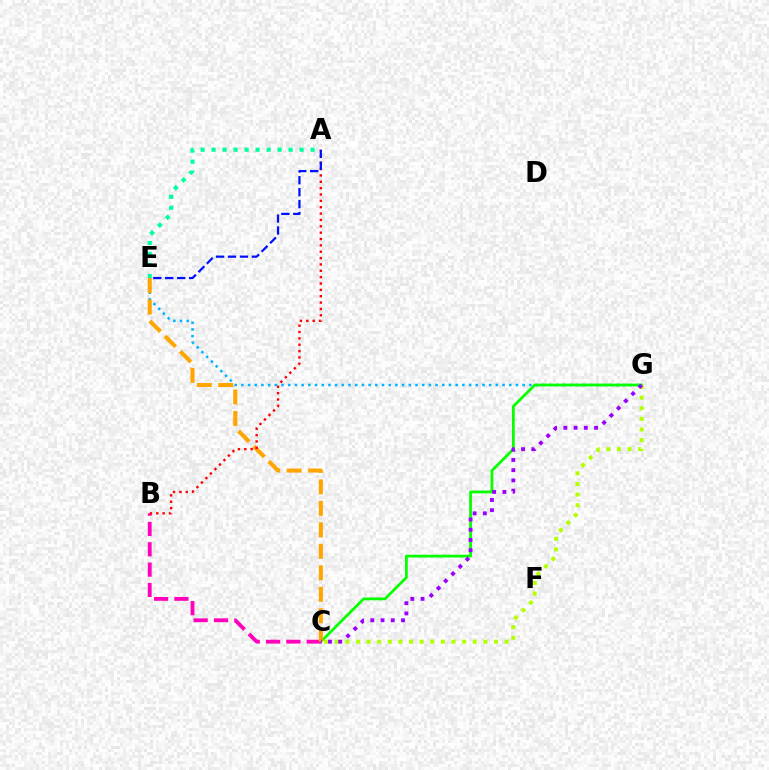{('E', 'G'): [{'color': '#00b5ff', 'line_style': 'dotted', 'thickness': 1.82}], ('C', 'G'): [{'color': '#08ff00', 'line_style': 'solid', 'thickness': 2.0}, {'color': '#b3ff00', 'line_style': 'dotted', 'thickness': 2.88}, {'color': '#9b00ff', 'line_style': 'dotted', 'thickness': 2.78}], ('B', 'C'): [{'color': '#ff00bd', 'line_style': 'dashed', 'thickness': 2.76}], ('A', 'E'): [{'color': '#00ff9d', 'line_style': 'dotted', 'thickness': 2.99}, {'color': '#0010ff', 'line_style': 'dashed', 'thickness': 1.62}], ('C', 'E'): [{'color': '#ffa500', 'line_style': 'dashed', 'thickness': 2.92}], ('A', 'B'): [{'color': '#ff0000', 'line_style': 'dotted', 'thickness': 1.73}]}